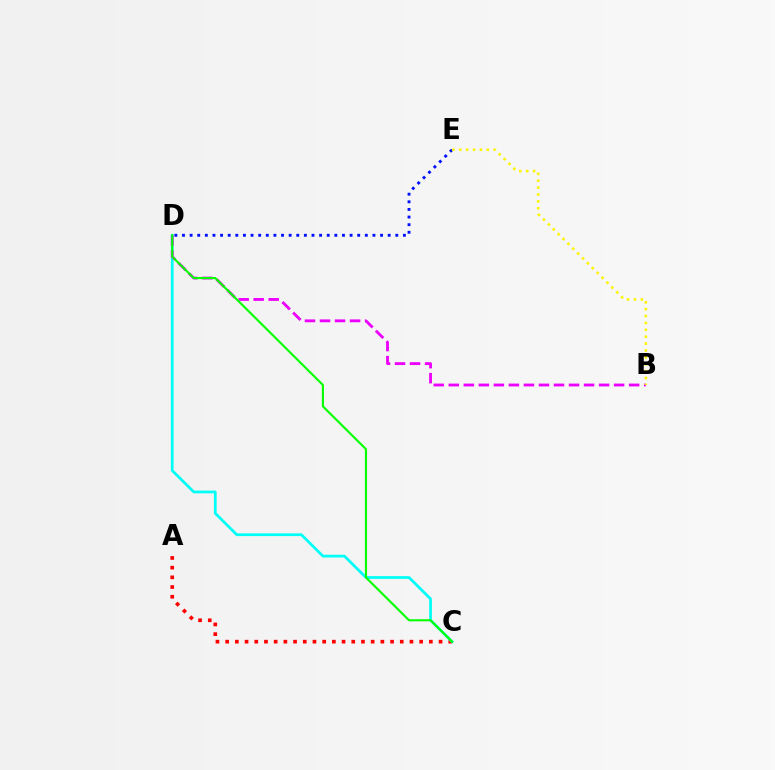{('A', 'C'): [{'color': '#ff0000', 'line_style': 'dotted', 'thickness': 2.64}], ('D', 'E'): [{'color': '#0010ff', 'line_style': 'dotted', 'thickness': 2.07}], ('C', 'D'): [{'color': '#00fff6', 'line_style': 'solid', 'thickness': 1.97}, {'color': '#08ff00', 'line_style': 'solid', 'thickness': 1.53}], ('B', 'D'): [{'color': '#ee00ff', 'line_style': 'dashed', 'thickness': 2.04}], ('B', 'E'): [{'color': '#fcf500', 'line_style': 'dotted', 'thickness': 1.87}]}